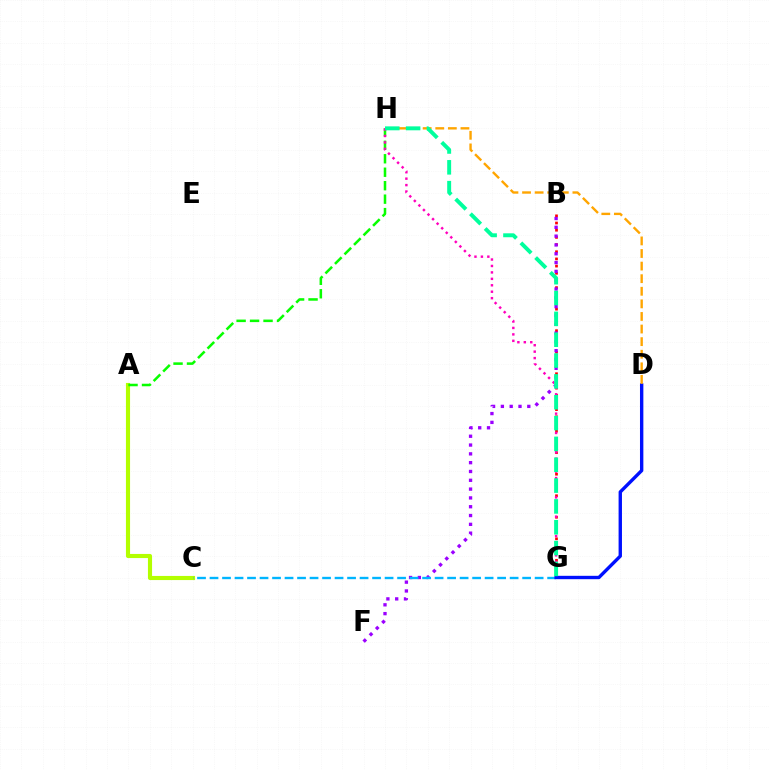{('B', 'G'): [{'color': '#ff0000', 'line_style': 'dotted', 'thickness': 1.95}], ('B', 'F'): [{'color': '#9b00ff', 'line_style': 'dotted', 'thickness': 2.39}], ('A', 'C'): [{'color': '#b3ff00', 'line_style': 'solid', 'thickness': 2.97}], ('C', 'G'): [{'color': '#00b5ff', 'line_style': 'dashed', 'thickness': 1.7}], ('A', 'H'): [{'color': '#08ff00', 'line_style': 'dashed', 'thickness': 1.83}], ('G', 'H'): [{'color': '#ff00bd', 'line_style': 'dotted', 'thickness': 1.75}, {'color': '#00ff9d', 'line_style': 'dashed', 'thickness': 2.83}], ('D', 'G'): [{'color': '#0010ff', 'line_style': 'solid', 'thickness': 2.43}], ('D', 'H'): [{'color': '#ffa500', 'line_style': 'dashed', 'thickness': 1.71}]}